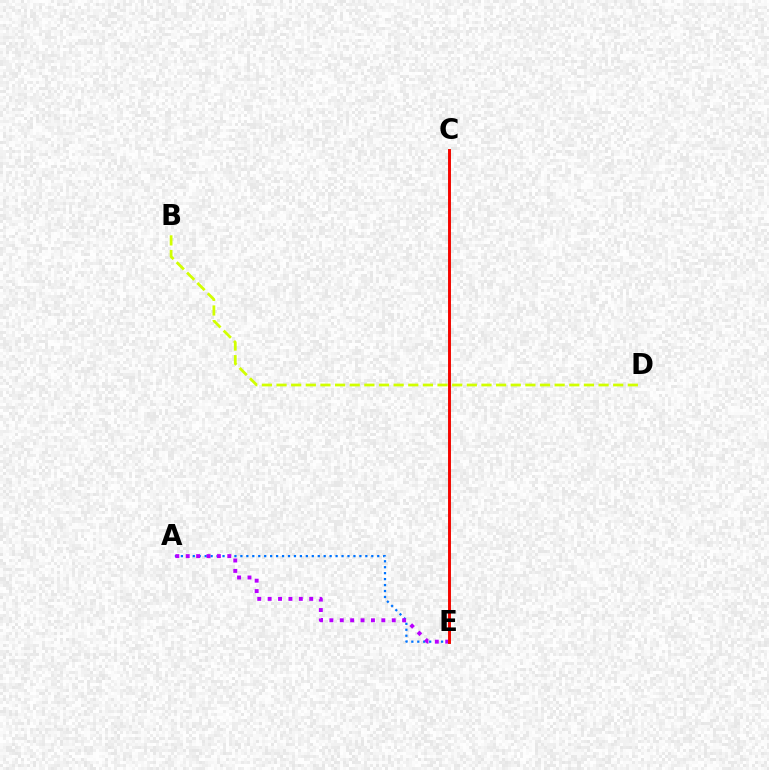{('B', 'D'): [{'color': '#d1ff00', 'line_style': 'dashed', 'thickness': 1.99}], ('A', 'E'): [{'color': '#0074ff', 'line_style': 'dotted', 'thickness': 1.62}, {'color': '#b900ff', 'line_style': 'dotted', 'thickness': 2.82}], ('C', 'E'): [{'color': '#00ff5c', 'line_style': 'solid', 'thickness': 2.03}, {'color': '#ff0000', 'line_style': 'solid', 'thickness': 2.07}]}